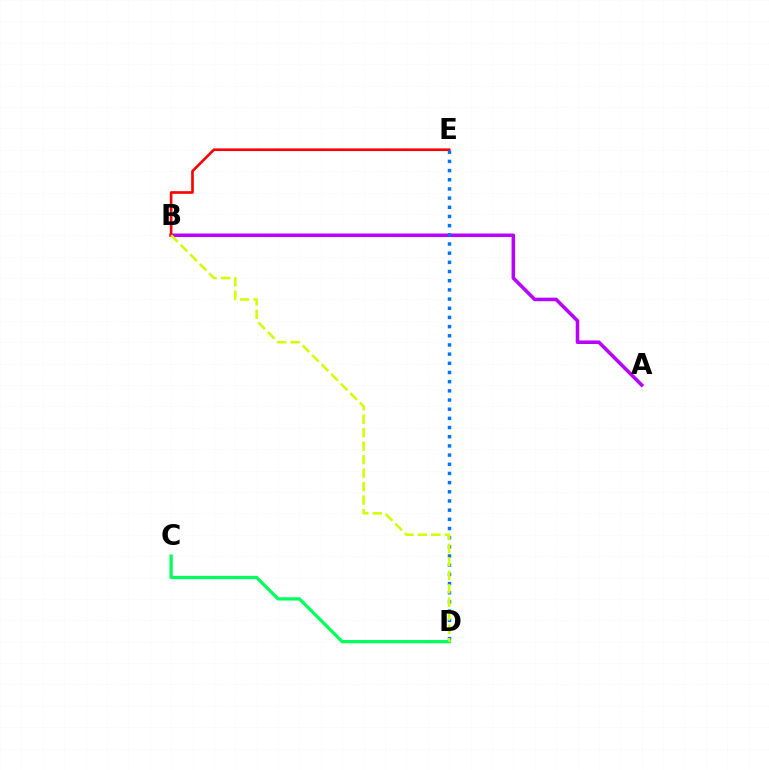{('A', 'B'): [{'color': '#b900ff', 'line_style': 'solid', 'thickness': 2.55}], ('B', 'E'): [{'color': '#ff0000', 'line_style': 'solid', 'thickness': 1.91}], ('D', 'E'): [{'color': '#0074ff', 'line_style': 'dotted', 'thickness': 2.49}], ('C', 'D'): [{'color': '#00ff5c', 'line_style': 'solid', 'thickness': 2.36}], ('B', 'D'): [{'color': '#d1ff00', 'line_style': 'dashed', 'thickness': 1.83}]}